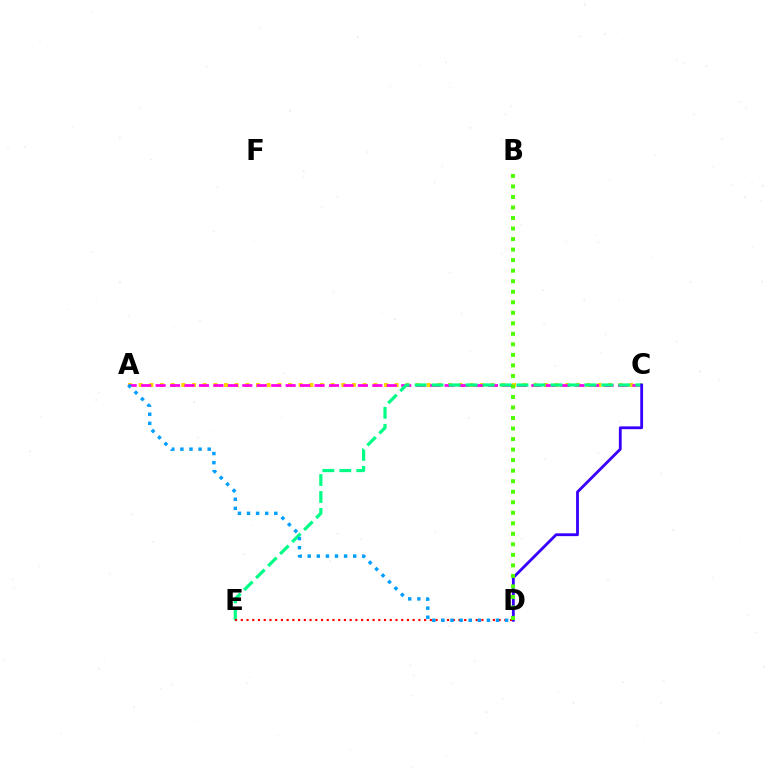{('A', 'C'): [{'color': '#ffd500', 'line_style': 'dotted', 'thickness': 2.9}, {'color': '#ff00ed', 'line_style': 'dashed', 'thickness': 1.96}], ('C', 'E'): [{'color': '#00ff86', 'line_style': 'dashed', 'thickness': 2.31}], ('C', 'D'): [{'color': '#3700ff', 'line_style': 'solid', 'thickness': 2.03}], ('D', 'E'): [{'color': '#ff0000', 'line_style': 'dotted', 'thickness': 1.56}], ('A', 'D'): [{'color': '#009eff', 'line_style': 'dotted', 'thickness': 2.47}], ('B', 'D'): [{'color': '#4fff00', 'line_style': 'dotted', 'thickness': 2.86}]}